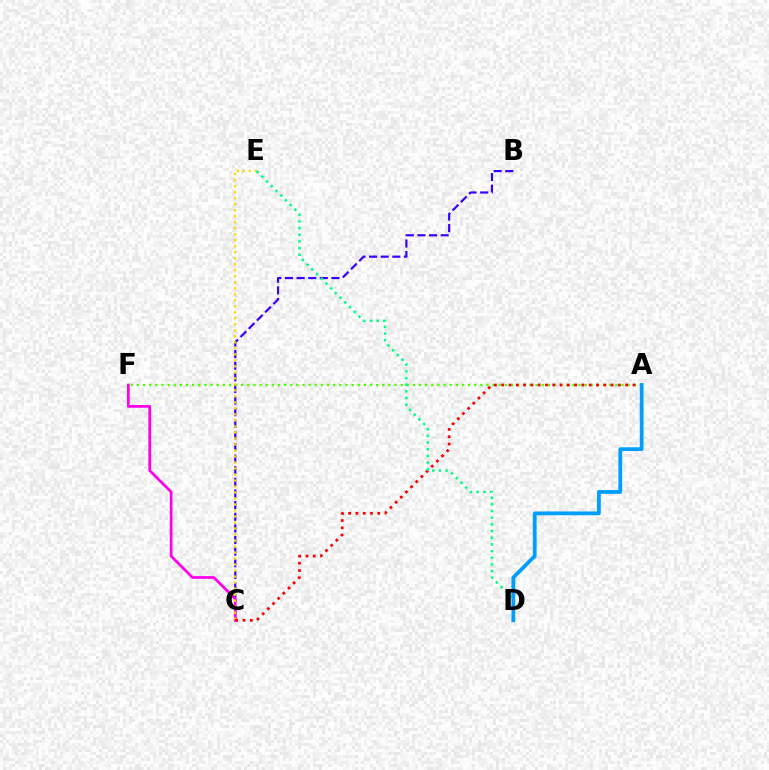{('B', 'C'): [{'color': '#3700ff', 'line_style': 'dashed', 'thickness': 1.58}], ('C', 'F'): [{'color': '#ff00ed', 'line_style': 'solid', 'thickness': 1.98}], ('A', 'F'): [{'color': '#4fff00', 'line_style': 'dotted', 'thickness': 1.67}], ('C', 'E'): [{'color': '#ffd500', 'line_style': 'dotted', 'thickness': 1.63}], ('A', 'C'): [{'color': '#ff0000', 'line_style': 'dotted', 'thickness': 1.98}], ('D', 'E'): [{'color': '#00ff86', 'line_style': 'dotted', 'thickness': 1.81}], ('A', 'D'): [{'color': '#009eff', 'line_style': 'solid', 'thickness': 2.73}]}